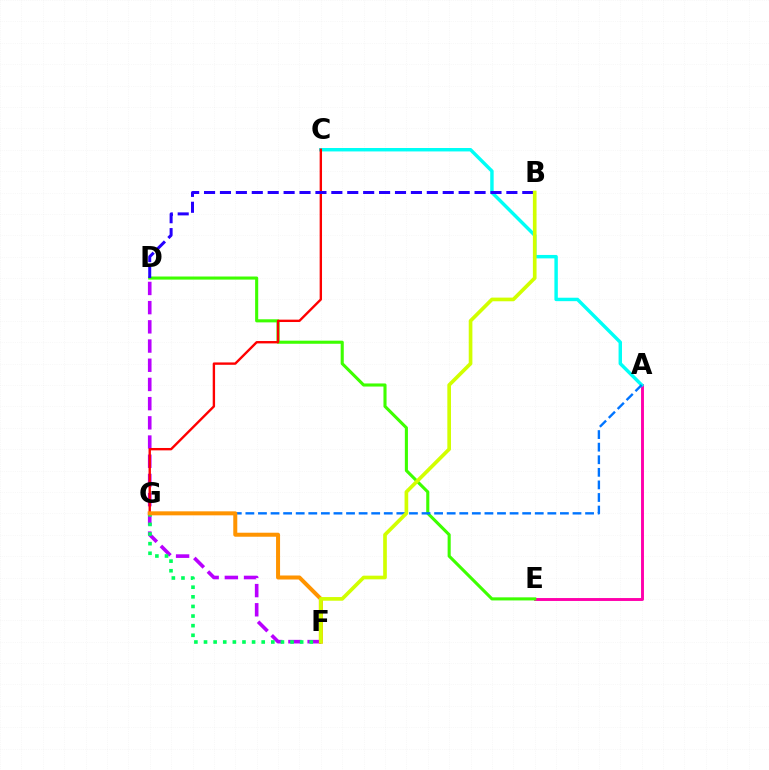{('D', 'F'): [{'color': '#b900ff', 'line_style': 'dashed', 'thickness': 2.61}], ('F', 'G'): [{'color': '#00ff5c', 'line_style': 'dotted', 'thickness': 2.61}, {'color': '#ff9400', 'line_style': 'solid', 'thickness': 2.89}], ('A', 'E'): [{'color': '#ff00ac', 'line_style': 'solid', 'thickness': 2.1}], ('D', 'E'): [{'color': '#3dff00', 'line_style': 'solid', 'thickness': 2.22}], ('A', 'C'): [{'color': '#00fff6', 'line_style': 'solid', 'thickness': 2.47}], ('C', 'G'): [{'color': '#ff0000', 'line_style': 'solid', 'thickness': 1.71}], ('A', 'G'): [{'color': '#0074ff', 'line_style': 'dashed', 'thickness': 1.71}], ('B', 'D'): [{'color': '#2500ff', 'line_style': 'dashed', 'thickness': 2.16}], ('B', 'F'): [{'color': '#d1ff00', 'line_style': 'solid', 'thickness': 2.64}]}